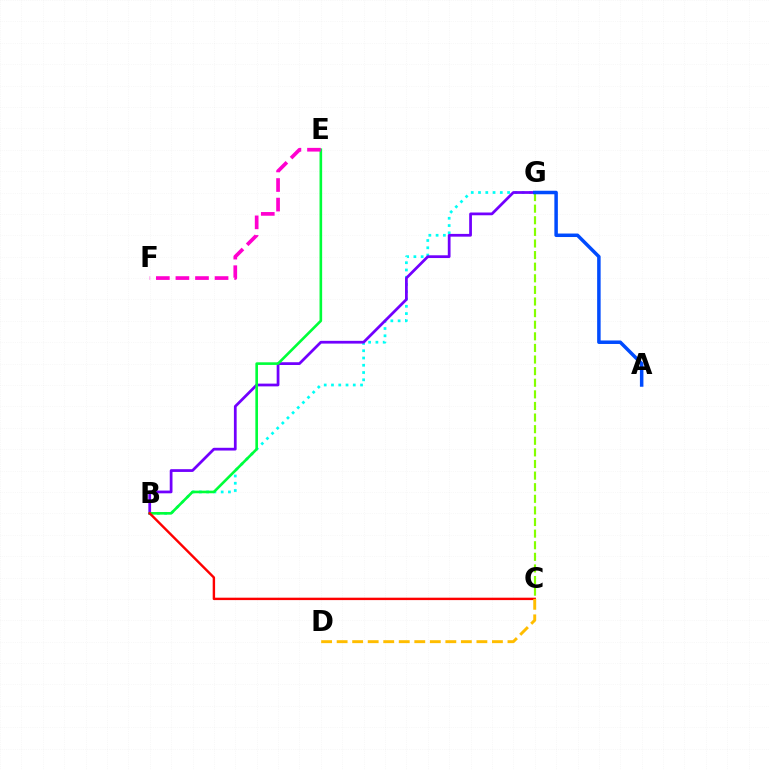{('B', 'G'): [{'color': '#00fff6', 'line_style': 'dotted', 'thickness': 1.97}, {'color': '#7200ff', 'line_style': 'solid', 'thickness': 1.98}], ('B', 'E'): [{'color': '#00ff39', 'line_style': 'solid', 'thickness': 1.89}], ('C', 'G'): [{'color': '#84ff00', 'line_style': 'dashed', 'thickness': 1.58}], ('E', 'F'): [{'color': '#ff00cf', 'line_style': 'dashed', 'thickness': 2.66}], ('A', 'G'): [{'color': '#004bff', 'line_style': 'solid', 'thickness': 2.52}], ('B', 'C'): [{'color': '#ff0000', 'line_style': 'solid', 'thickness': 1.73}], ('C', 'D'): [{'color': '#ffbd00', 'line_style': 'dashed', 'thickness': 2.11}]}